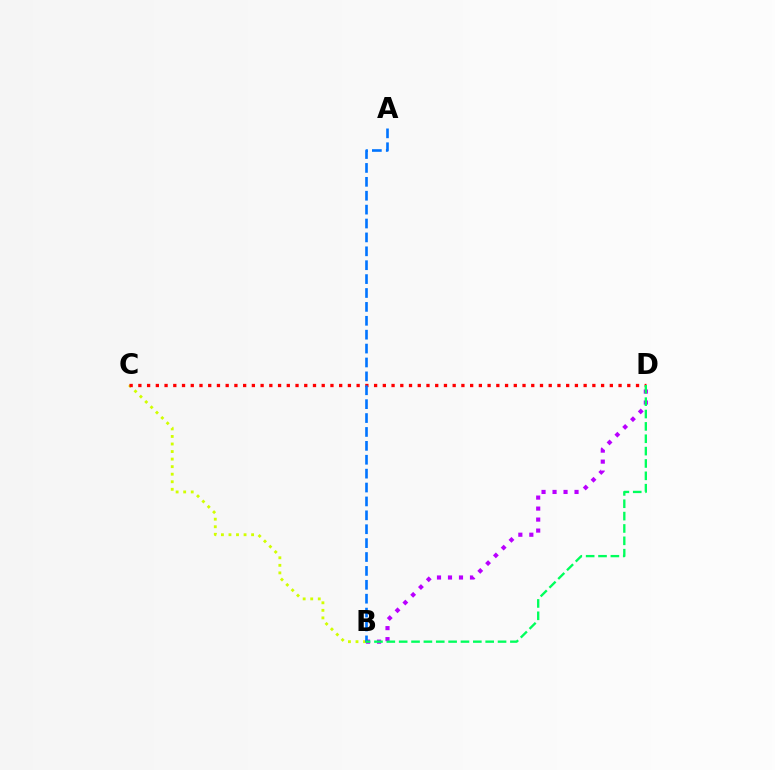{('B', 'C'): [{'color': '#d1ff00', 'line_style': 'dotted', 'thickness': 2.05}], ('C', 'D'): [{'color': '#ff0000', 'line_style': 'dotted', 'thickness': 2.37}], ('B', 'D'): [{'color': '#b900ff', 'line_style': 'dotted', 'thickness': 2.99}, {'color': '#00ff5c', 'line_style': 'dashed', 'thickness': 1.68}], ('A', 'B'): [{'color': '#0074ff', 'line_style': 'dashed', 'thickness': 1.89}]}